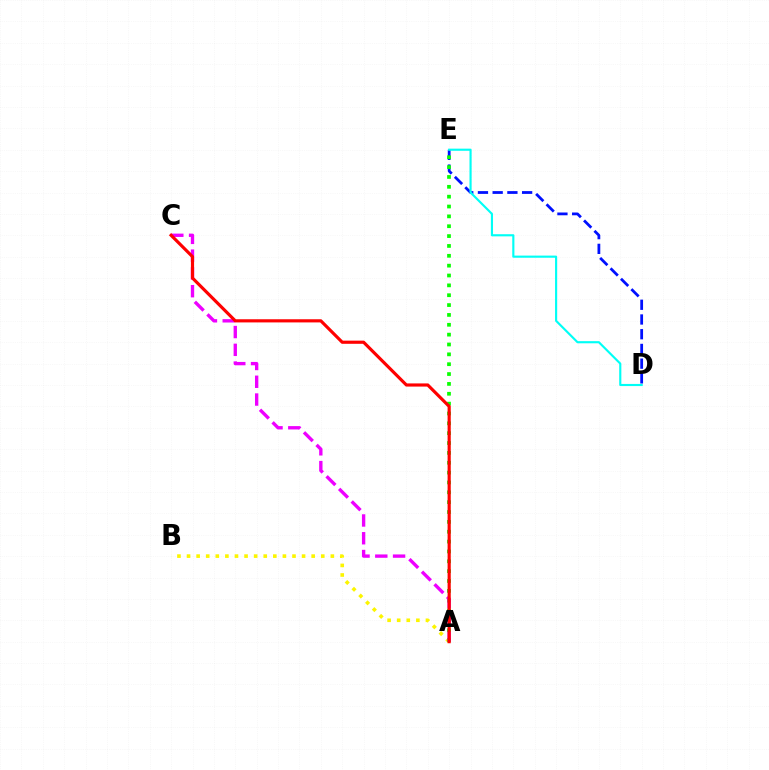{('D', 'E'): [{'color': '#0010ff', 'line_style': 'dashed', 'thickness': 2.0}, {'color': '#00fff6', 'line_style': 'solid', 'thickness': 1.54}], ('A', 'B'): [{'color': '#fcf500', 'line_style': 'dotted', 'thickness': 2.6}], ('A', 'E'): [{'color': '#08ff00', 'line_style': 'dotted', 'thickness': 2.68}], ('A', 'C'): [{'color': '#ee00ff', 'line_style': 'dashed', 'thickness': 2.41}, {'color': '#ff0000', 'line_style': 'solid', 'thickness': 2.28}]}